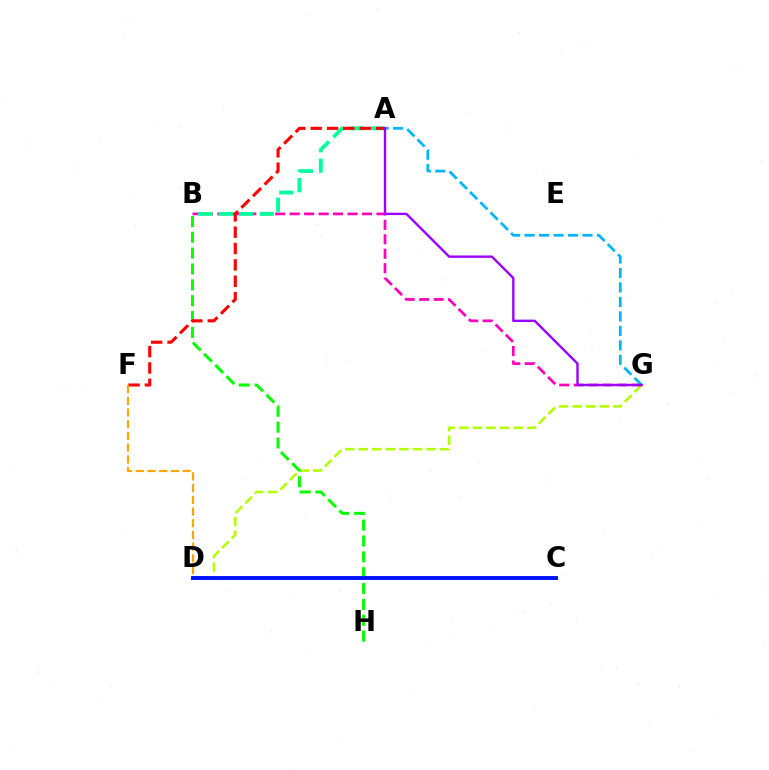{('D', 'G'): [{'color': '#b3ff00', 'line_style': 'dashed', 'thickness': 1.84}], ('B', 'G'): [{'color': '#ff00bd', 'line_style': 'dashed', 'thickness': 1.97}], ('A', 'B'): [{'color': '#00ff9d', 'line_style': 'dashed', 'thickness': 2.78}], ('B', 'H'): [{'color': '#08ff00', 'line_style': 'dashed', 'thickness': 2.15}], ('A', 'F'): [{'color': '#ff0000', 'line_style': 'dashed', 'thickness': 2.22}], ('D', 'F'): [{'color': '#ffa500', 'line_style': 'dashed', 'thickness': 1.59}], ('C', 'D'): [{'color': '#0010ff', 'line_style': 'solid', 'thickness': 2.81}], ('A', 'G'): [{'color': '#00b5ff', 'line_style': 'dashed', 'thickness': 1.97}, {'color': '#9b00ff', 'line_style': 'solid', 'thickness': 1.72}]}